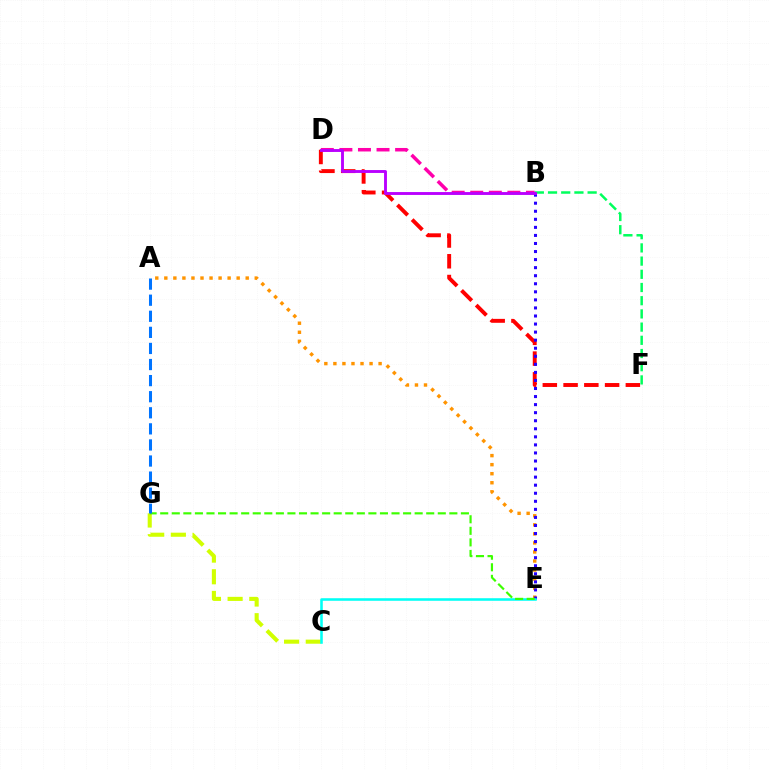{('B', 'D'): [{'color': '#ff00ac', 'line_style': 'dashed', 'thickness': 2.52}, {'color': '#b900ff', 'line_style': 'solid', 'thickness': 2.08}], ('C', 'G'): [{'color': '#d1ff00', 'line_style': 'dashed', 'thickness': 2.95}], ('D', 'F'): [{'color': '#ff0000', 'line_style': 'dashed', 'thickness': 2.82}], ('B', 'F'): [{'color': '#00ff5c', 'line_style': 'dashed', 'thickness': 1.79}], ('A', 'E'): [{'color': '#ff9400', 'line_style': 'dotted', 'thickness': 2.46}], ('B', 'E'): [{'color': '#2500ff', 'line_style': 'dotted', 'thickness': 2.19}], ('C', 'E'): [{'color': '#00fff6', 'line_style': 'solid', 'thickness': 1.84}], ('E', 'G'): [{'color': '#3dff00', 'line_style': 'dashed', 'thickness': 1.57}], ('A', 'G'): [{'color': '#0074ff', 'line_style': 'dashed', 'thickness': 2.18}]}